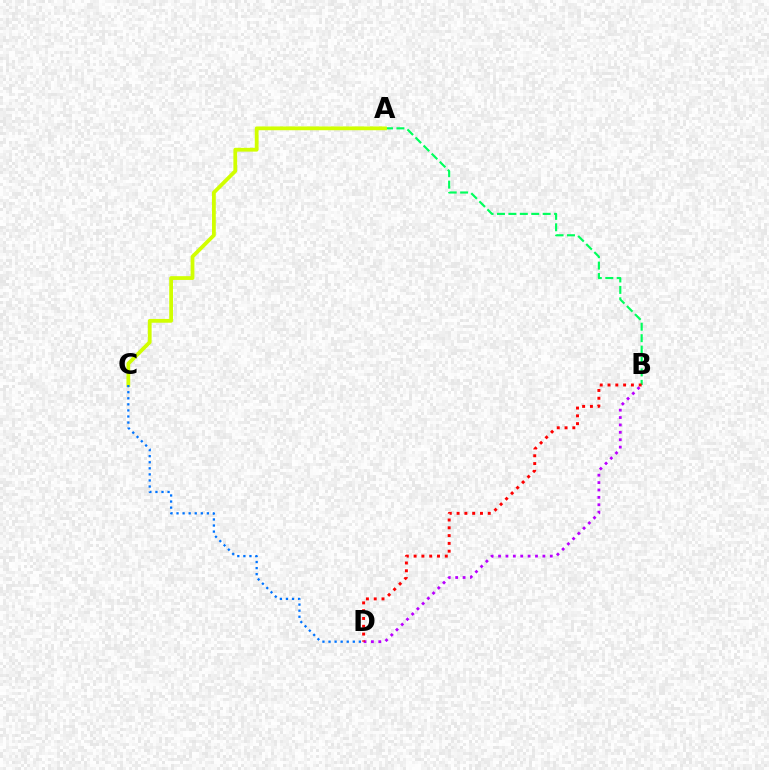{('A', 'B'): [{'color': '#00ff5c', 'line_style': 'dashed', 'thickness': 1.55}], ('A', 'C'): [{'color': '#d1ff00', 'line_style': 'solid', 'thickness': 2.72}], ('B', 'D'): [{'color': '#b900ff', 'line_style': 'dotted', 'thickness': 2.01}, {'color': '#ff0000', 'line_style': 'dotted', 'thickness': 2.12}], ('C', 'D'): [{'color': '#0074ff', 'line_style': 'dotted', 'thickness': 1.65}]}